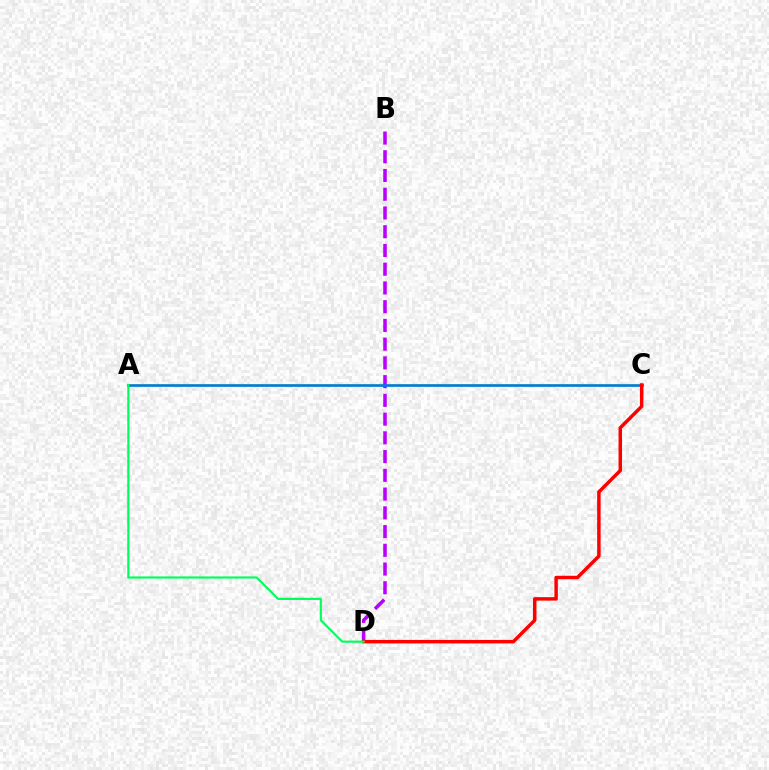{('A', 'C'): [{'color': '#d1ff00', 'line_style': 'solid', 'thickness': 1.92}, {'color': '#0074ff', 'line_style': 'solid', 'thickness': 1.87}], ('B', 'D'): [{'color': '#b900ff', 'line_style': 'dashed', 'thickness': 2.55}], ('C', 'D'): [{'color': '#ff0000', 'line_style': 'solid', 'thickness': 2.5}], ('A', 'D'): [{'color': '#00ff5c', 'line_style': 'solid', 'thickness': 1.56}]}